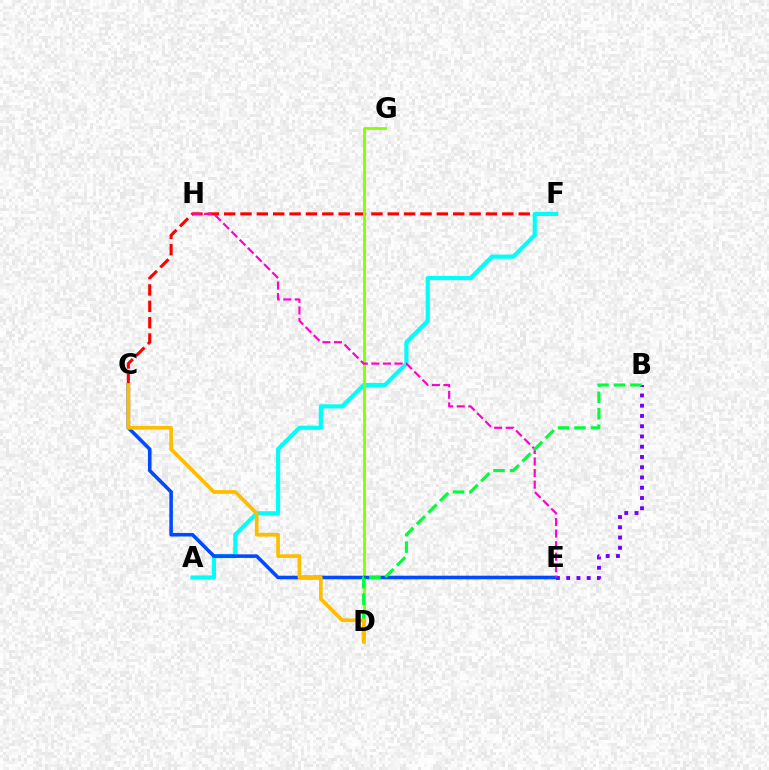{('C', 'F'): [{'color': '#ff0000', 'line_style': 'dashed', 'thickness': 2.22}], ('B', 'E'): [{'color': '#7200ff', 'line_style': 'dotted', 'thickness': 2.79}], ('A', 'F'): [{'color': '#00fff6', 'line_style': 'solid', 'thickness': 2.99}], ('D', 'G'): [{'color': '#84ff00', 'line_style': 'solid', 'thickness': 2.01}], ('C', 'E'): [{'color': '#004bff', 'line_style': 'solid', 'thickness': 2.57}], ('E', 'H'): [{'color': '#ff00cf', 'line_style': 'dashed', 'thickness': 1.57}], ('B', 'D'): [{'color': '#00ff39', 'line_style': 'dashed', 'thickness': 2.23}], ('C', 'D'): [{'color': '#ffbd00', 'line_style': 'solid', 'thickness': 2.66}]}